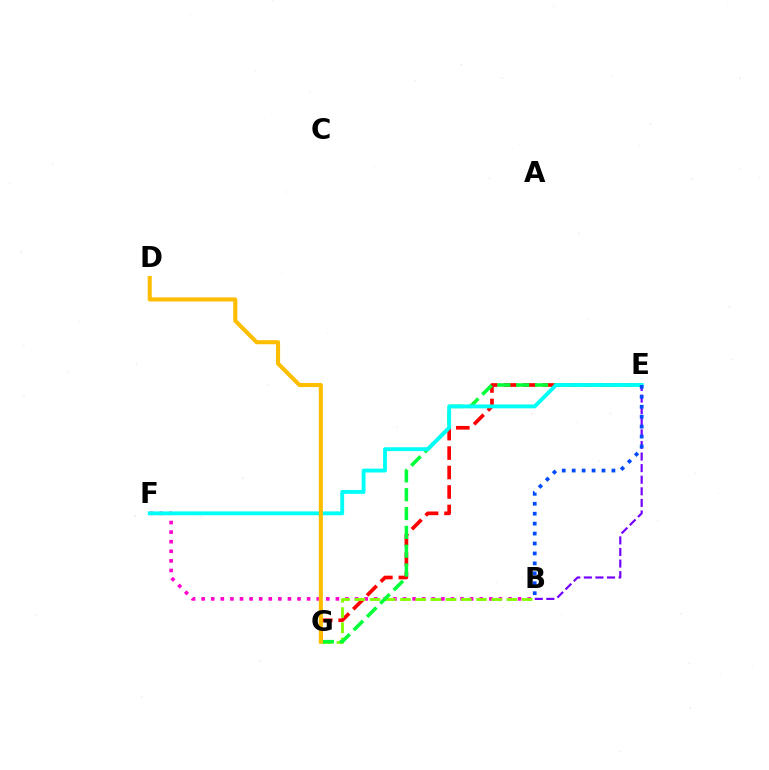{('B', 'E'): [{'color': '#7200ff', 'line_style': 'dashed', 'thickness': 1.57}, {'color': '#004bff', 'line_style': 'dotted', 'thickness': 2.7}], ('E', 'G'): [{'color': '#ff0000', 'line_style': 'dashed', 'thickness': 2.64}, {'color': '#00ff39', 'line_style': 'dashed', 'thickness': 2.56}], ('B', 'F'): [{'color': '#ff00cf', 'line_style': 'dotted', 'thickness': 2.61}], ('B', 'G'): [{'color': '#84ff00', 'line_style': 'dashed', 'thickness': 2.07}], ('E', 'F'): [{'color': '#00fff6', 'line_style': 'solid', 'thickness': 2.78}], ('D', 'G'): [{'color': '#ffbd00', 'line_style': 'solid', 'thickness': 2.93}]}